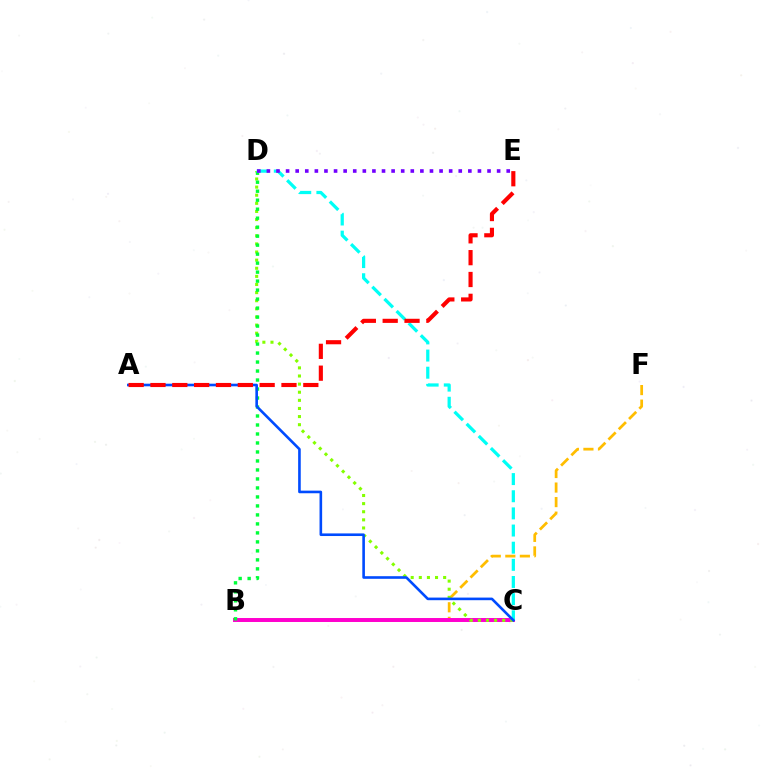{('B', 'F'): [{'color': '#ffbd00', 'line_style': 'dashed', 'thickness': 1.98}], ('B', 'C'): [{'color': '#ff00cf', 'line_style': 'solid', 'thickness': 2.85}], ('C', 'D'): [{'color': '#84ff00', 'line_style': 'dotted', 'thickness': 2.21}, {'color': '#00fff6', 'line_style': 'dashed', 'thickness': 2.33}], ('B', 'D'): [{'color': '#00ff39', 'line_style': 'dotted', 'thickness': 2.44}], ('A', 'C'): [{'color': '#004bff', 'line_style': 'solid', 'thickness': 1.88}], ('D', 'E'): [{'color': '#7200ff', 'line_style': 'dotted', 'thickness': 2.61}], ('A', 'E'): [{'color': '#ff0000', 'line_style': 'dashed', 'thickness': 2.97}]}